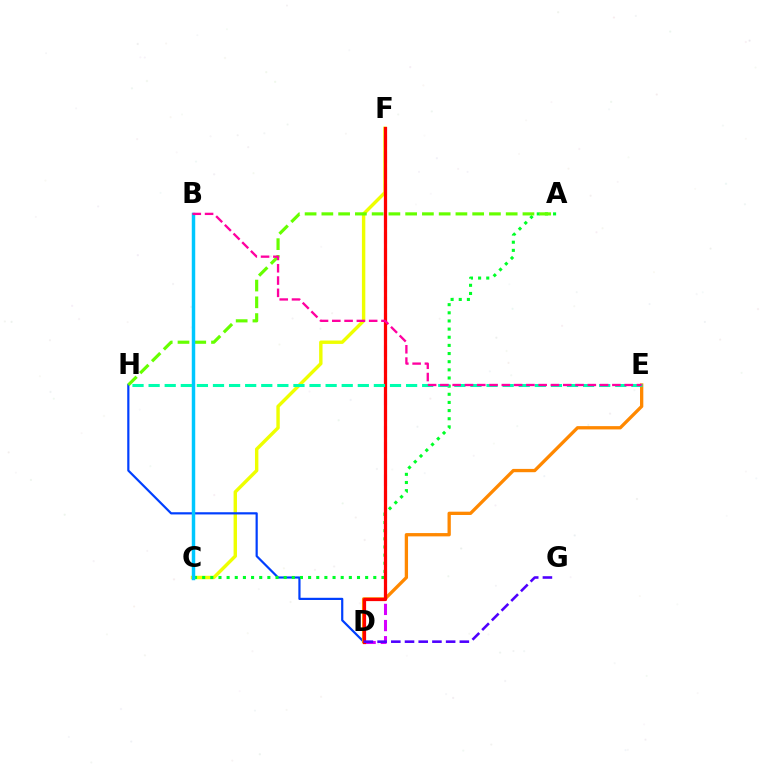{('C', 'F'): [{'color': '#eeff00', 'line_style': 'solid', 'thickness': 2.45}], ('D', 'H'): [{'color': '#003fff', 'line_style': 'solid', 'thickness': 1.58}], ('A', 'C'): [{'color': '#00ff27', 'line_style': 'dotted', 'thickness': 2.21}], ('D', 'F'): [{'color': '#d600ff', 'line_style': 'dashed', 'thickness': 2.19}, {'color': '#ff0000', 'line_style': 'solid', 'thickness': 2.32}], ('D', 'E'): [{'color': '#ff8800', 'line_style': 'solid', 'thickness': 2.38}], ('A', 'H'): [{'color': '#66ff00', 'line_style': 'dashed', 'thickness': 2.28}], ('E', 'H'): [{'color': '#00ffaf', 'line_style': 'dashed', 'thickness': 2.19}], ('B', 'C'): [{'color': '#00c7ff', 'line_style': 'solid', 'thickness': 2.49}], ('B', 'E'): [{'color': '#ff00a0', 'line_style': 'dashed', 'thickness': 1.67}], ('D', 'G'): [{'color': '#4f00ff', 'line_style': 'dashed', 'thickness': 1.86}]}